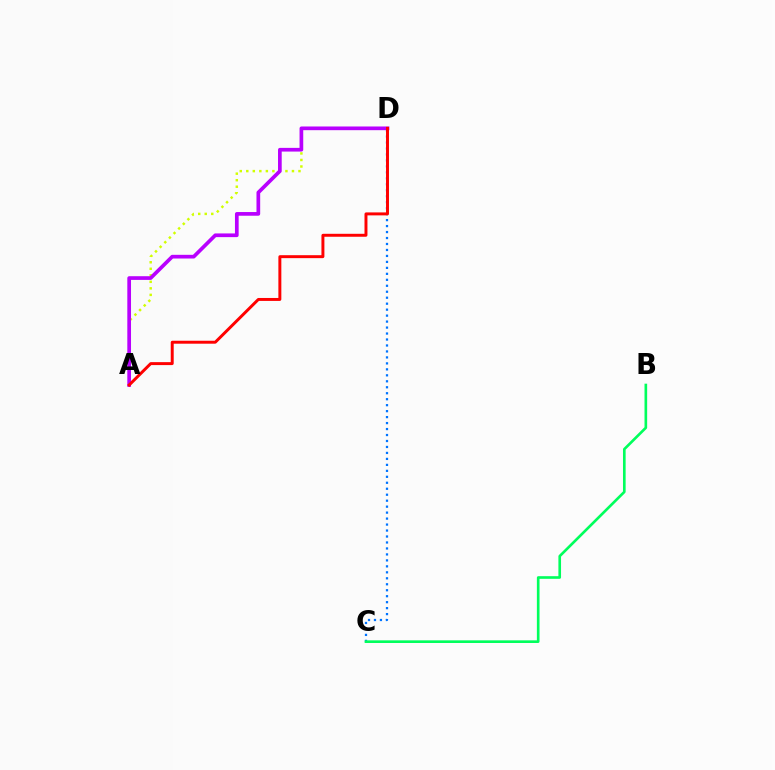{('C', 'D'): [{'color': '#0074ff', 'line_style': 'dotted', 'thickness': 1.62}], ('A', 'D'): [{'color': '#d1ff00', 'line_style': 'dotted', 'thickness': 1.77}, {'color': '#b900ff', 'line_style': 'solid', 'thickness': 2.66}, {'color': '#ff0000', 'line_style': 'solid', 'thickness': 2.13}], ('B', 'C'): [{'color': '#00ff5c', 'line_style': 'solid', 'thickness': 1.9}]}